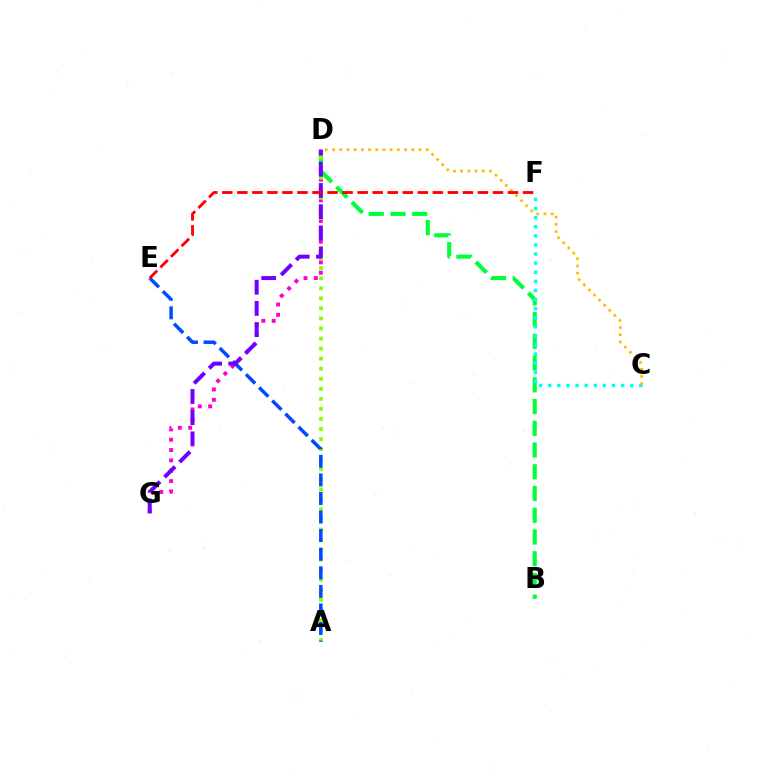{('D', 'G'): [{'color': '#ff00cf', 'line_style': 'dotted', 'thickness': 2.81}, {'color': '#7200ff', 'line_style': 'dashed', 'thickness': 2.88}], ('B', 'D'): [{'color': '#00ff39', 'line_style': 'dashed', 'thickness': 2.95}], ('A', 'D'): [{'color': '#84ff00', 'line_style': 'dotted', 'thickness': 2.73}], ('C', 'F'): [{'color': '#00fff6', 'line_style': 'dotted', 'thickness': 2.47}], ('A', 'E'): [{'color': '#004bff', 'line_style': 'dashed', 'thickness': 2.52}], ('C', 'D'): [{'color': '#ffbd00', 'line_style': 'dotted', 'thickness': 1.96}], ('E', 'F'): [{'color': '#ff0000', 'line_style': 'dashed', 'thickness': 2.04}]}